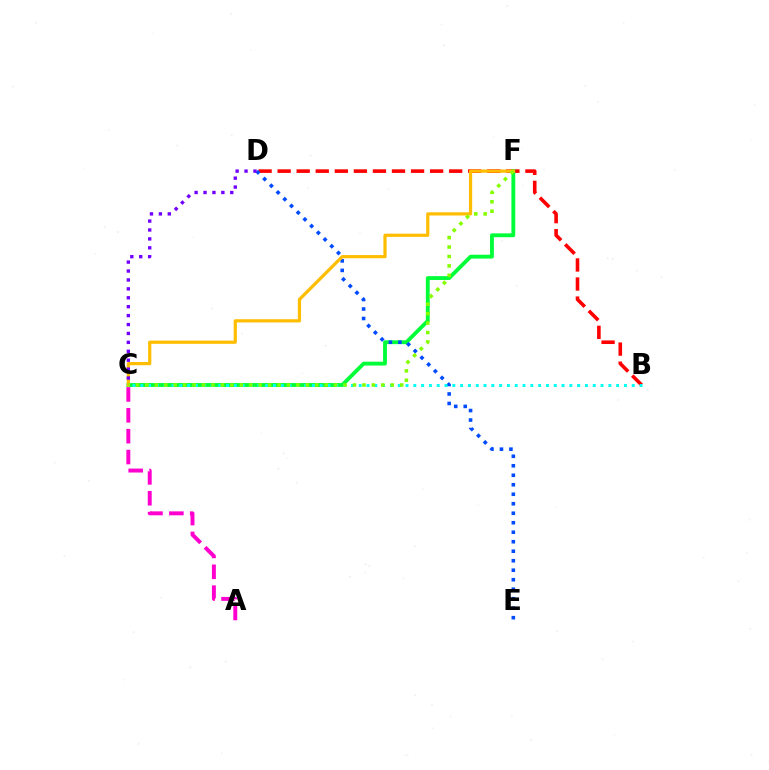{('B', 'D'): [{'color': '#ff0000', 'line_style': 'dashed', 'thickness': 2.59}], ('C', 'F'): [{'color': '#00ff39', 'line_style': 'solid', 'thickness': 2.77}, {'color': '#ffbd00', 'line_style': 'solid', 'thickness': 2.31}, {'color': '#84ff00', 'line_style': 'dotted', 'thickness': 2.56}], ('D', 'E'): [{'color': '#004bff', 'line_style': 'dotted', 'thickness': 2.58}], ('A', 'C'): [{'color': '#ff00cf', 'line_style': 'dashed', 'thickness': 2.83}], ('B', 'C'): [{'color': '#00fff6', 'line_style': 'dotted', 'thickness': 2.12}], ('C', 'D'): [{'color': '#7200ff', 'line_style': 'dotted', 'thickness': 2.42}]}